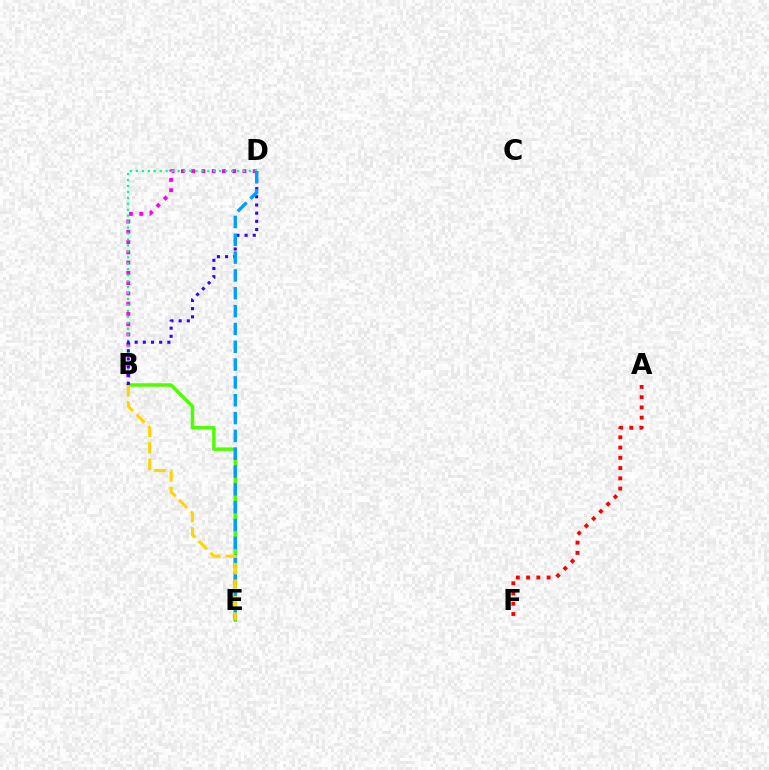{('B', 'D'): [{'color': '#ff00ed', 'line_style': 'dotted', 'thickness': 2.79}, {'color': '#00ff86', 'line_style': 'dotted', 'thickness': 1.62}, {'color': '#3700ff', 'line_style': 'dotted', 'thickness': 2.22}], ('B', 'E'): [{'color': '#4fff00', 'line_style': 'solid', 'thickness': 2.53}, {'color': '#ffd500', 'line_style': 'dashed', 'thickness': 2.24}], ('A', 'F'): [{'color': '#ff0000', 'line_style': 'dotted', 'thickness': 2.79}], ('D', 'E'): [{'color': '#009eff', 'line_style': 'dashed', 'thickness': 2.42}]}